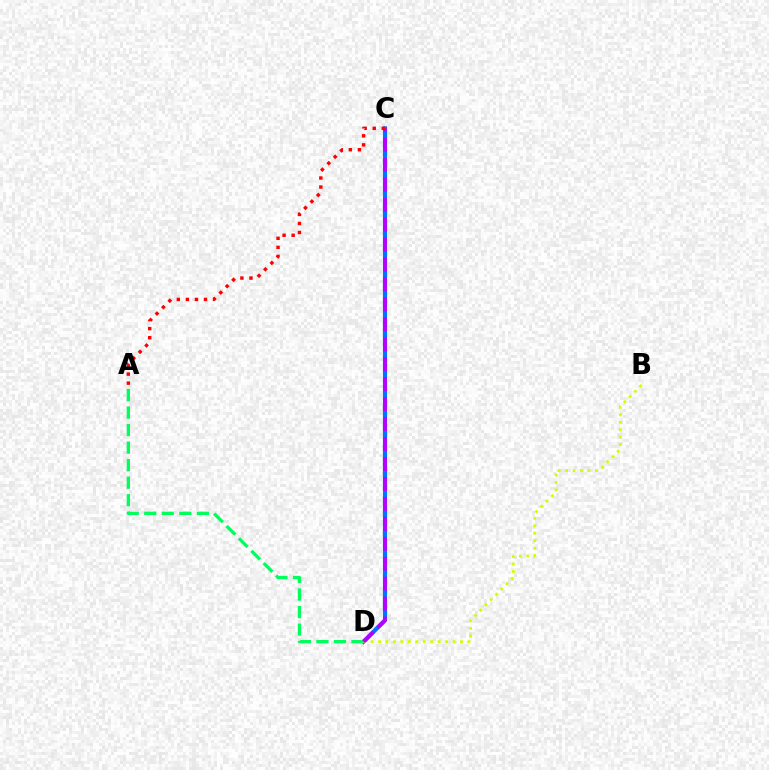{('C', 'D'): [{'color': '#0074ff', 'line_style': 'solid', 'thickness': 3.0}, {'color': '#b900ff', 'line_style': 'dashed', 'thickness': 2.71}], ('A', 'D'): [{'color': '#00ff5c', 'line_style': 'dashed', 'thickness': 2.38}], ('B', 'D'): [{'color': '#d1ff00', 'line_style': 'dotted', 'thickness': 2.03}], ('A', 'C'): [{'color': '#ff0000', 'line_style': 'dotted', 'thickness': 2.46}]}